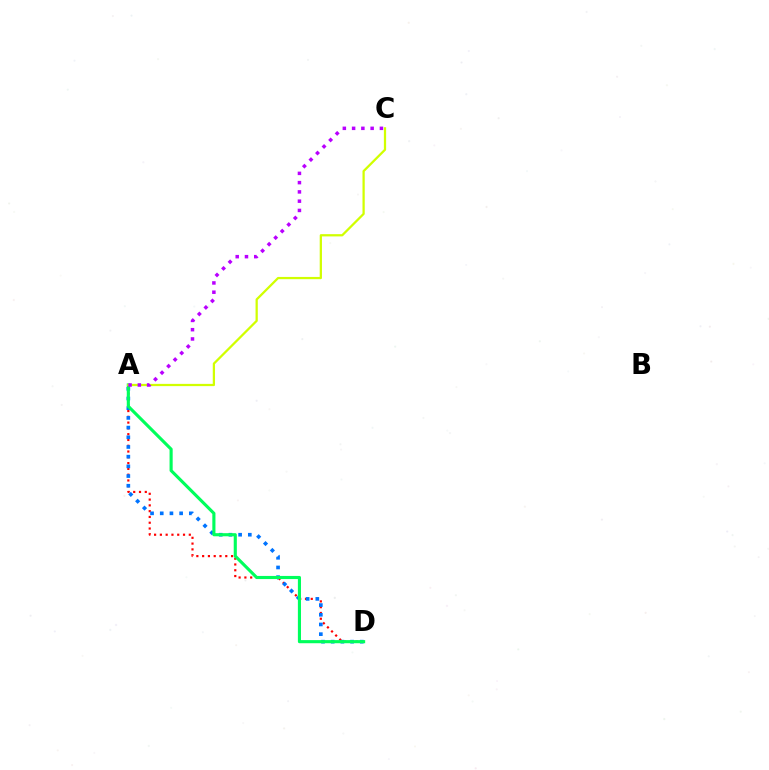{('A', 'D'): [{'color': '#ff0000', 'line_style': 'dotted', 'thickness': 1.57}, {'color': '#0074ff', 'line_style': 'dotted', 'thickness': 2.63}, {'color': '#00ff5c', 'line_style': 'solid', 'thickness': 2.25}], ('A', 'C'): [{'color': '#d1ff00', 'line_style': 'solid', 'thickness': 1.62}, {'color': '#b900ff', 'line_style': 'dotted', 'thickness': 2.52}]}